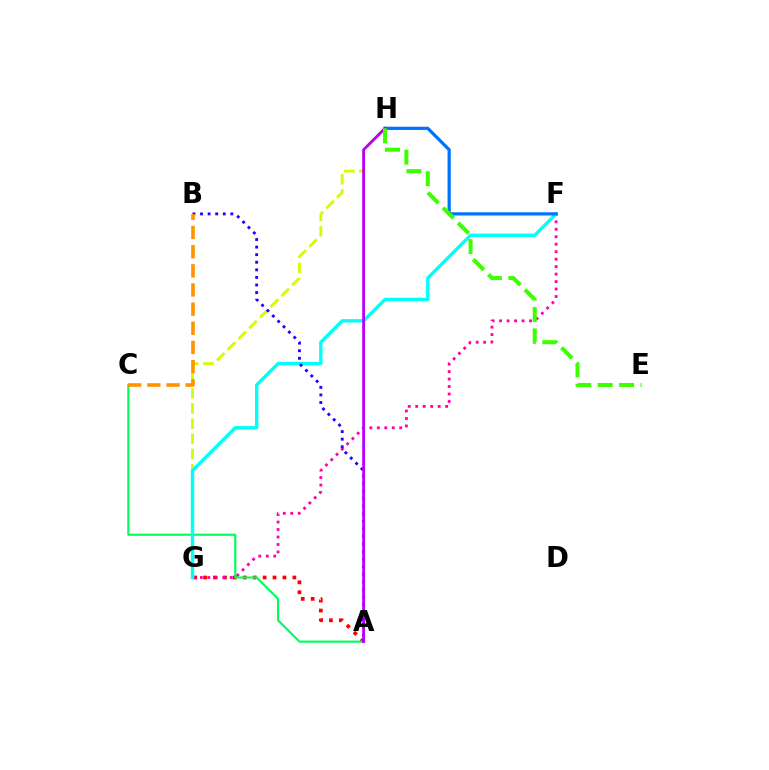{('A', 'G'): [{'color': '#ff0000', 'line_style': 'dotted', 'thickness': 2.69}], ('G', 'H'): [{'color': '#d1ff00', 'line_style': 'dashed', 'thickness': 2.06}], ('F', 'G'): [{'color': '#ff00ac', 'line_style': 'dotted', 'thickness': 2.03}, {'color': '#00fff6', 'line_style': 'solid', 'thickness': 2.43}], ('A', 'C'): [{'color': '#00ff5c', 'line_style': 'solid', 'thickness': 1.56}], ('F', 'H'): [{'color': '#0074ff', 'line_style': 'solid', 'thickness': 2.32}], ('A', 'B'): [{'color': '#2500ff', 'line_style': 'dotted', 'thickness': 2.06}], ('A', 'H'): [{'color': '#b900ff', 'line_style': 'solid', 'thickness': 2.02}], ('E', 'H'): [{'color': '#3dff00', 'line_style': 'dashed', 'thickness': 2.91}], ('B', 'C'): [{'color': '#ff9400', 'line_style': 'dashed', 'thickness': 2.6}]}